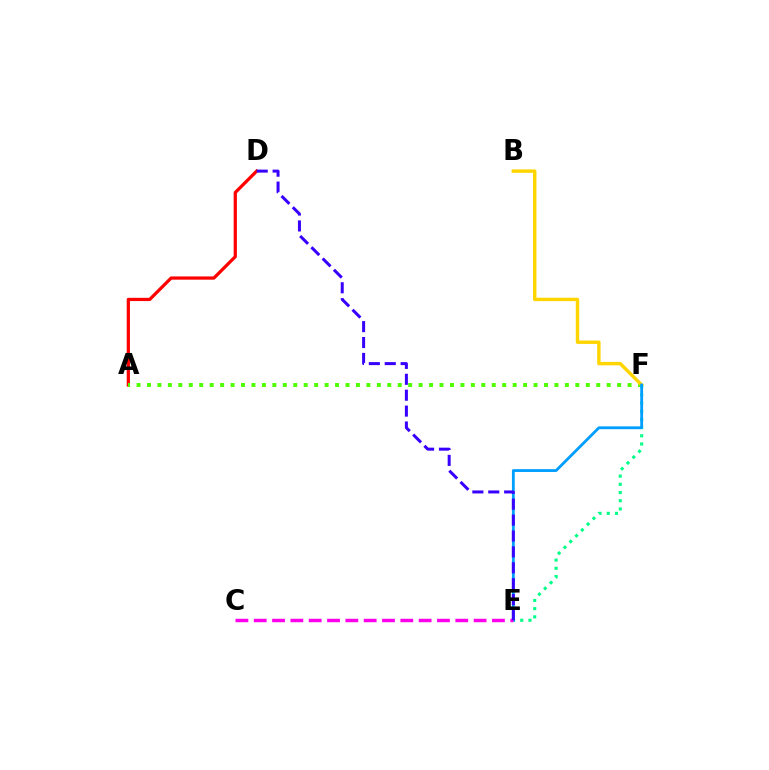{('A', 'D'): [{'color': '#ff0000', 'line_style': 'solid', 'thickness': 2.33}], ('A', 'F'): [{'color': '#4fff00', 'line_style': 'dotted', 'thickness': 2.84}], ('B', 'F'): [{'color': '#ffd500', 'line_style': 'solid', 'thickness': 2.46}], ('E', 'F'): [{'color': '#00ff86', 'line_style': 'dotted', 'thickness': 2.23}, {'color': '#009eff', 'line_style': 'solid', 'thickness': 2.02}], ('C', 'E'): [{'color': '#ff00ed', 'line_style': 'dashed', 'thickness': 2.49}], ('D', 'E'): [{'color': '#3700ff', 'line_style': 'dashed', 'thickness': 2.16}]}